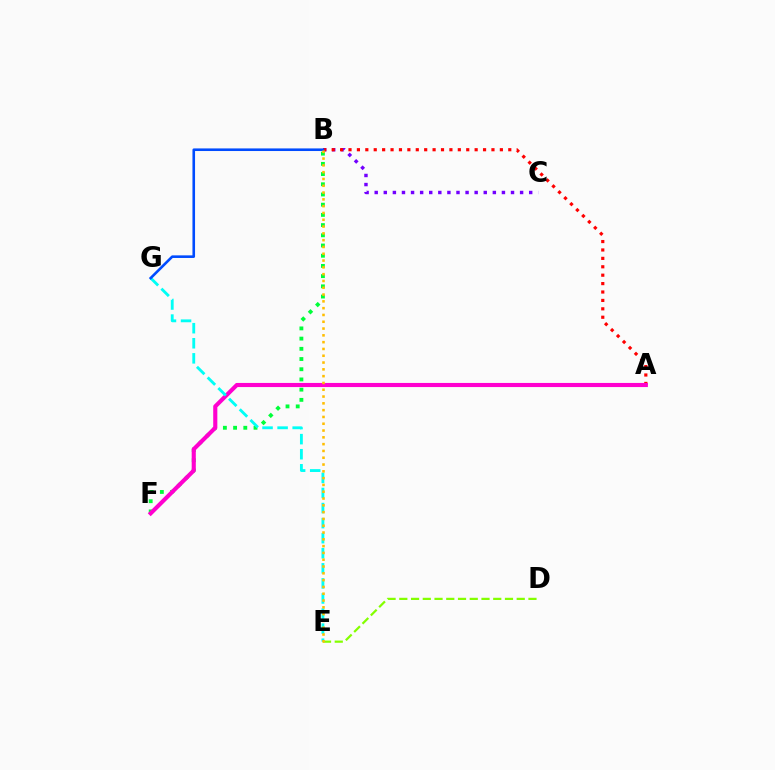{('B', 'C'): [{'color': '#7200ff', 'line_style': 'dotted', 'thickness': 2.47}], ('B', 'F'): [{'color': '#00ff39', 'line_style': 'dotted', 'thickness': 2.77}], ('A', 'B'): [{'color': '#ff0000', 'line_style': 'dotted', 'thickness': 2.28}], ('D', 'E'): [{'color': '#84ff00', 'line_style': 'dashed', 'thickness': 1.6}], ('A', 'F'): [{'color': '#ff00cf', 'line_style': 'solid', 'thickness': 2.97}], ('E', 'G'): [{'color': '#00fff6', 'line_style': 'dashed', 'thickness': 2.05}], ('B', 'G'): [{'color': '#004bff', 'line_style': 'solid', 'thickness': 1.88}], ('B', 'E'): [{'color': '#ffbd00', 'line_style': 'dotted', 'thickness': 1.85}]}